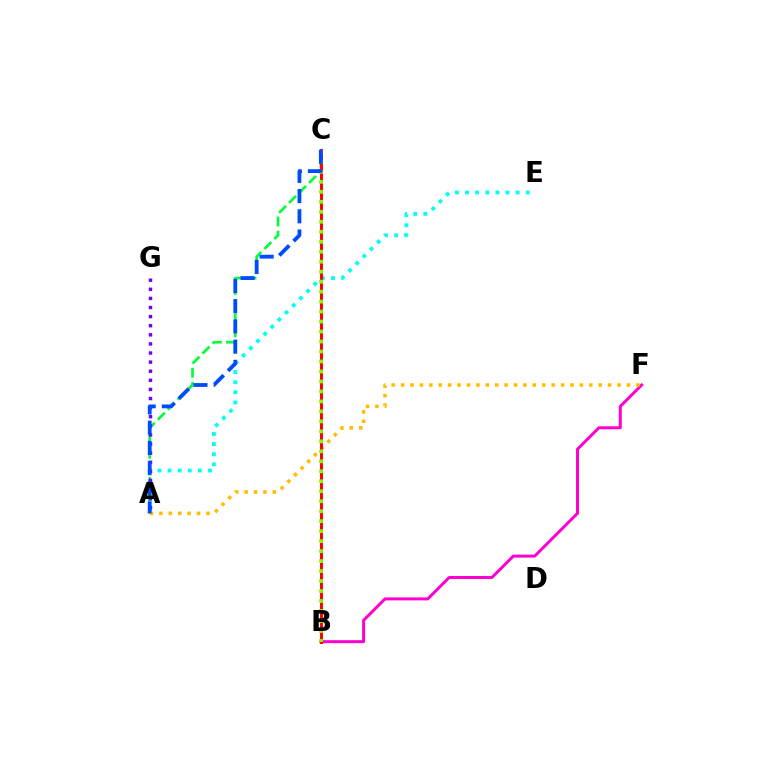{('A', 'E'): [{'color': '#00fff6', 'line_style': 'dotted', 'thickness': 2.75}], ('A', 'C'): [{'color': '#00ff39', 'line_style': 'dashed', 'thickness': 1.92}, {'color': '#004bff', 'line_style': 'dashed', 'thickness': 2.75}], ('B', 'F'): [{'color': '#ff00cf', 'line_style': 'solid', 'thickness': 2.15}], ('A', 'F'): [{'color': '#ffbd00', 'line_style': 'dotted', 'thickness': 2.56}], ('A', 'G'): [{'color': '#7200ff', 'line_style': 'dotted', 'thickness': 2.47}], ('B', 'C'): [{'color': '#ff0000', 'line_style': 'solid', 'thickness': 2.12}, {'color': '#84ff00', 'line_style': 'dotted', 'thickness': 2.71}]}